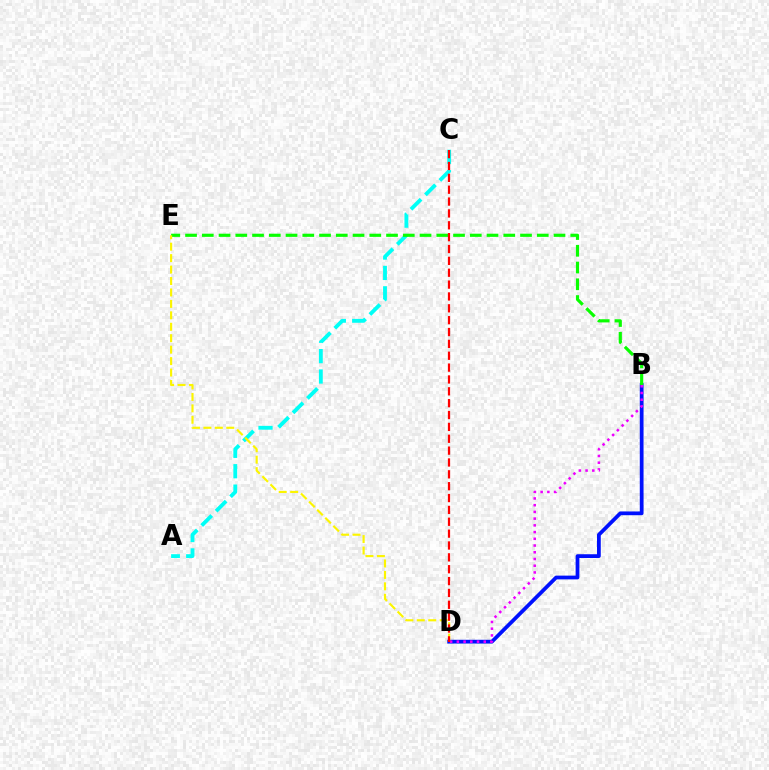{('A', 'C'): [{'color': '#00fff6', 'line_style': 'dashed', 'thickness': 2.77}], ('B', 'D'): [{'color': '#0010ff', 'line_style': 'solid', 'thickness': 2.71}, {'color': '#ee00ff', 'line_style': 'dotted', 'thickness': 1.83}], ('B', 'E'): [{'color': '#08ff00', 'line_style': 'dashed', 'thickness': 2.28}], ('D', 'E'): [{'color': '#fcf500', 'line_style': 'dashed', 'thickness': 1.55}], ('C', 'D'): [{'color': '#ff0000', 'line_style': 'dashed', 'thickness': 1.61}]}